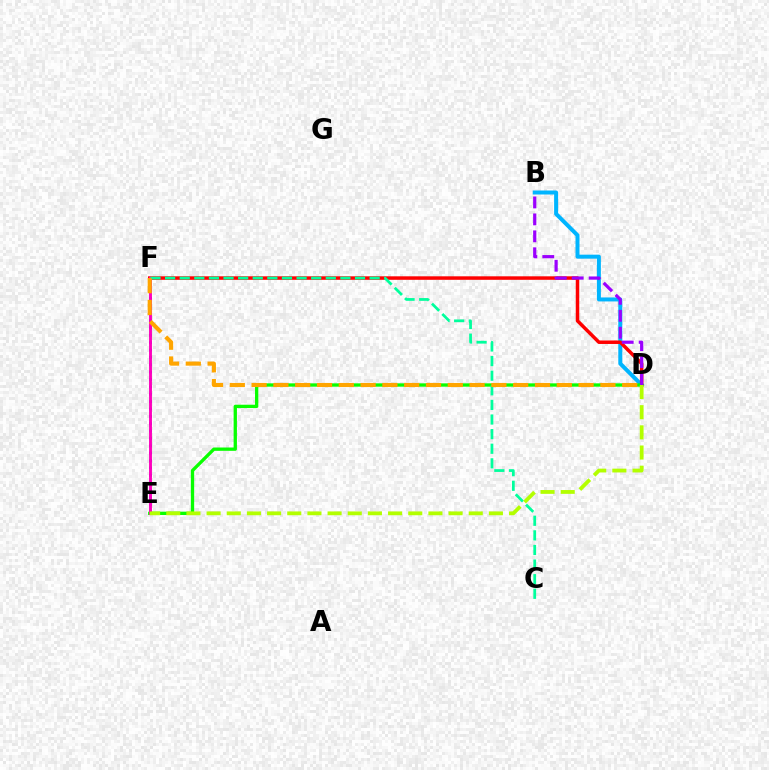{('E', 'F'): [{'color': '#0010ff', 'line_style': 'dotted', 'thickness': 2.0}, {'color': '#ff00bd', 'line_style': 'solid', 'thickness': 2.08}], ('B', 'D'): [{'color': '#00b5ff', 'line_style': 'solid', 'thickness': 2.87}, {'color': '#9b00ff', 'line_style': 'dashed', 'thickness': 2.3}], ('D', 'F'): [{'color': '#ff0000', 'line_style': 'solid', 'thickness': 2.52}, {'color': '#ffa500', 'line_style': 'dashed', 'thickness': 2.96}], ('D', 'E'): [{'color': '#08ff00', 'line_style': 'solid', 'thickness': 2.39}, {'color': '#b3ff00', 'line_style': 'dashed', 'thickness': 2.74}], ('C', 'F'): [{'color': '#00ff9d', 'line_style': 'dashed', 'thickness': 1.98}]}